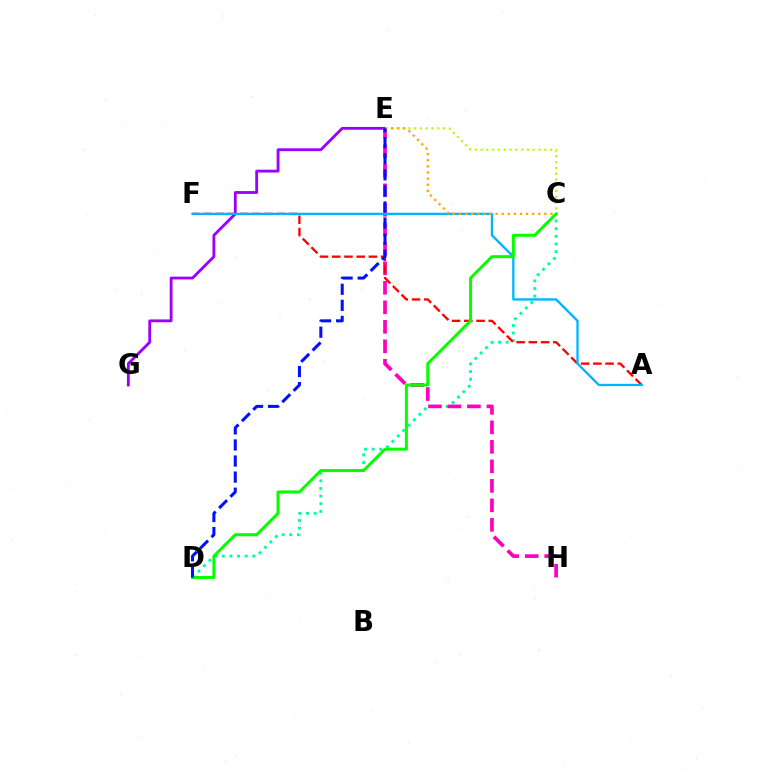{('E', 'G'): [{'color': '#9b00ff', 'line_style': 'solid', 'thickness': 2.04}], ('C', 'D'): [{'color': '#00ff9d', 'line_style': 'dotted', 'thickness': 2.07}, {'color': '#08ff00', 'line_style': 'solid', 'thickness': 2.17}], ('C', 'E'): [{'color': '#b3ff00', 'line_style': 'dotted', 'thickness': 1.57}, {'color': '#ffa500', 'line_style': 'dotted', 'thickness': 1.66}], ('E', 'H'): [{'color': '#ff00bd', 'line_style': 'dashed', 'thickness': 2.65}], ('A', 'F'): [{'color': '#ff0000', 'line_style': 'dashed', 'thickness': 1.66}, {'color': '#00b5ff', 'line_style': 'solid', 'thickness': 1.67}], ('D', 'E'): [{'color': '#0010ff', 'line_style': 'dashed', 'thickness': 2.18}]}